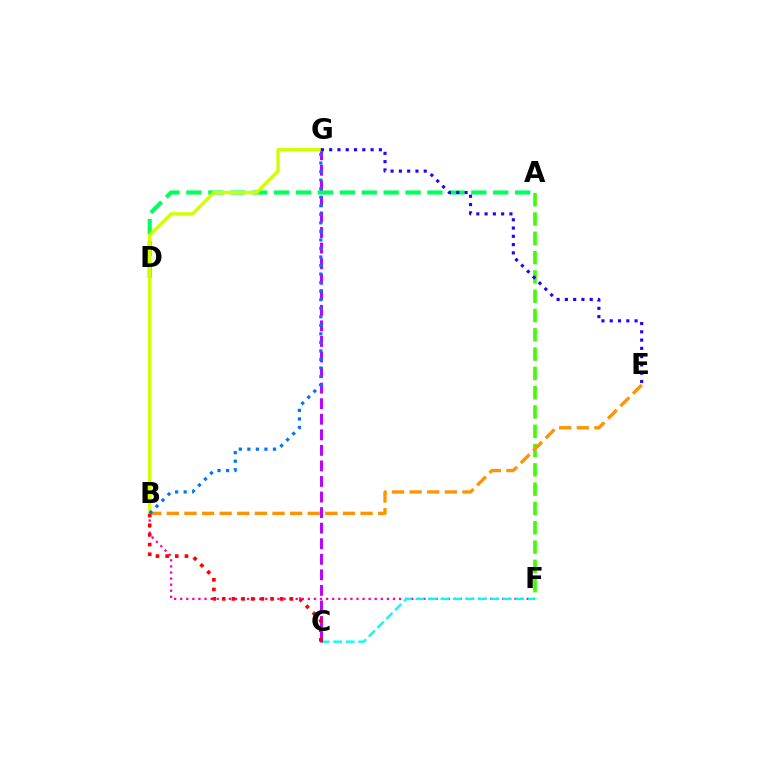{('B', 'F'): [{'color': '#ff00ac', 'line_style': 'dotted', 'thickness': 1.65}], ('A', 'F'): [{'color': '#3dff00', 'line_style': 'dashed', 'thickness': 2.62}], ('C', 'F'): [{'color': '#00fff6', 'line_style': 'dashed', 'thickness': 1.7}], ('C', 'G'): [{'color': '#b900ff', 'line_style': 'dashed', 'thickness': 2.11}], ('A', 'D'): [{'color': '#00ff5c', 'line_style': 'dashed', 'thickness': 2.98}], ('B', 'G'): [{'color': '#d1ff00', 'line_style': 'solid', 'thickness': 2.42}, {'color': '#0074ff', 'line_style': 'dotted', 'thickness': 2.32}], ('B', 'E'): [{'color': '#ff9400', 'line_style': 'dashed', 'thickness': 2.39}], ('B', 'C'): [{'color': '#ff0000', 'line_style': 'dotted', 'thickness': 2.62}], ('E', 'G'): [{'color': '#2500ff', 'line_style': 'dotted', 'thickness': 2.25}]}